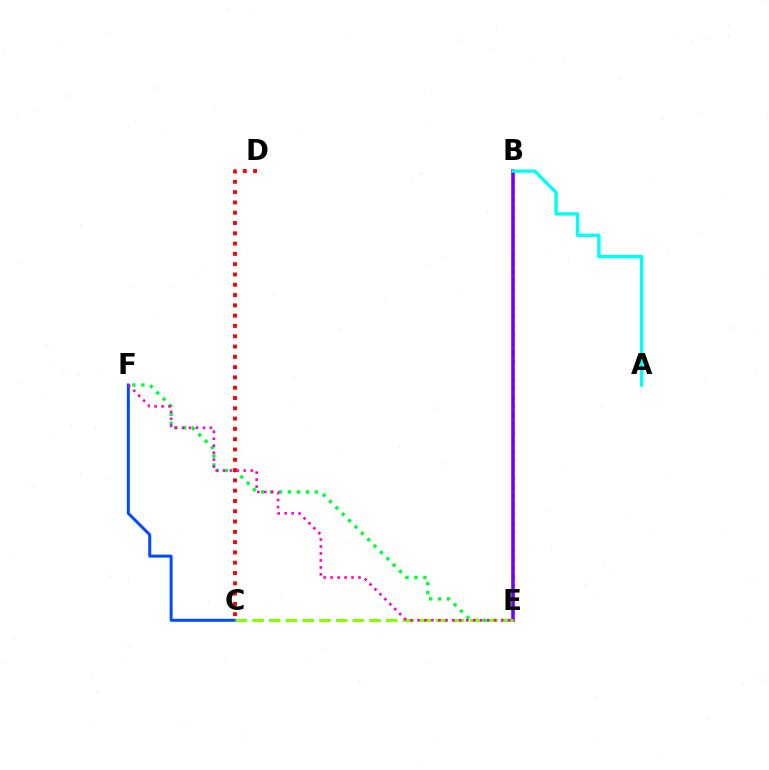{('E', 'F'): [{'color': '#00ff39', 'line_style': 'dotted', 'thickness': 2.44}, {'color': '#ff00cf', 'line_style': 'dotted', 'thickness': 1.89}], ('C', 'D'): [{'color': '#ff0000', 'line_style': 'dotted', 'thickness': 2.8}], ('B', 'E'): [{'color': '#ffbd00', 'line_style': 'dotted', 'thickness': 2.44}, {'color': '#7200ff', 'line_style': 'solid', 'thickness': 2.55}], ('C', 'F'): [{'color': '#004bff', 'line_style': 'solid', 'thickness': 2.16}], ('A', 'B'): [{'color': '#00fff6', 'line_style': 'solid', 'thickness': 2.42}], ('C', 'E'): [{'color': '#84ff00', 'line_style': 'dashed', 'thickness': 2.27}]}